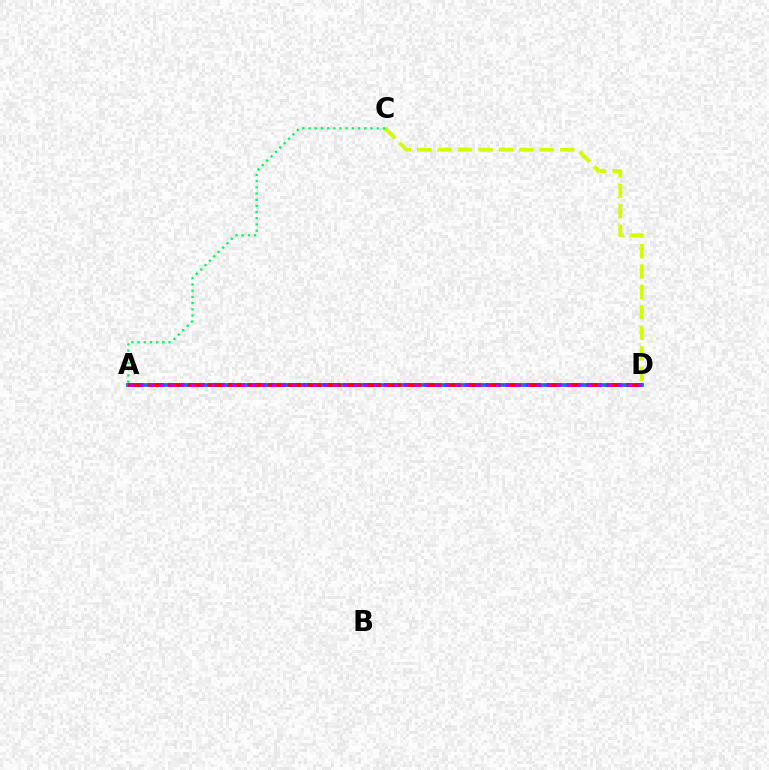{('A', 'D'): [{'color': '#0074ff', 'line_style': 'solid', 'thickness': 2.72}, {'color': '#ff0000', 'line_style': 'dashed', 'thickness': 2.71}, {'color': '#b900ff', 'line_style': 'dotted', 'thickness': 2.76}], ('C', 'D'): [{'color': '#d1ff00', 'line_style': 'dashed', 'thickness': 2.77}], ('A', 'C'): [{'color': '#00ff5c', 'line_style': 'dotted', 'thickness': 1.68}]}